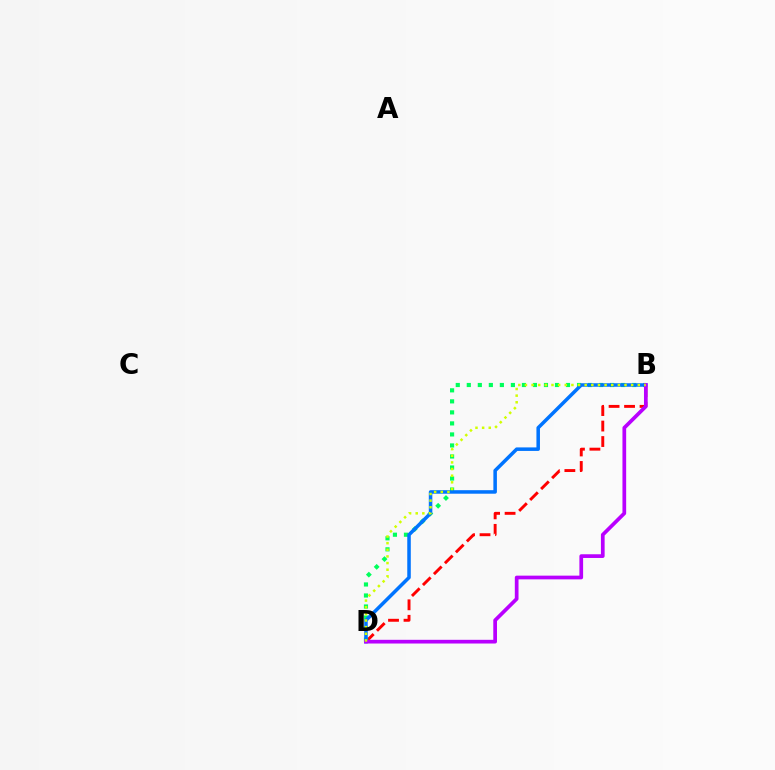{('B', 'D'): [{'color': '#ff0000', 'line_style': 'dashed', 'thickness': 2.1}, {'color': '#00ff5c', 'line_style': 'dotted', 'thickness': 3.0}, {'color': '#0074ff', 'line_style': 'solid', 'thickness': 2.54}, {'color': '#b900ff', 'line_style': 'solid', 'thickness': 2.67}, {'color': '#d1ff00', 'line_style': 'dotted', 'thickness': 1.8}]}